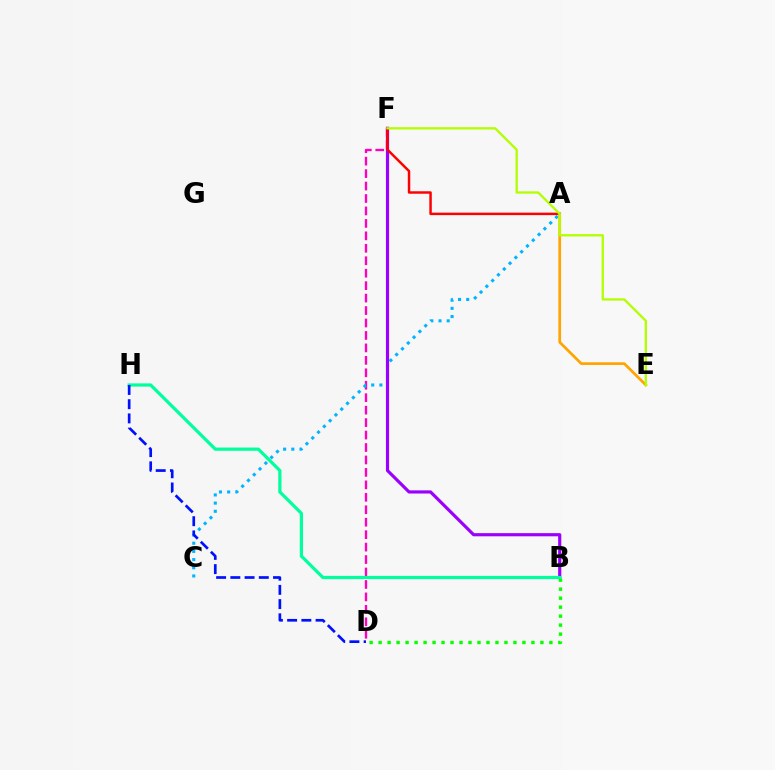{('D', 'F'): [{'color': '#ff00bd', 'line_style': 'dashed', 'thickness': 1.69}], ('A', 'C'): [{'color': '#00b5ff', 'line_style': 'dotted', 'thickness': 2.22}], ('B', 'F'): [{'color': '#9b00ff', 'line_style': 'solid', 'thickness': 2.28}], ('A', 'F'): [{'color': '#ff0000', 'line_style': 'solid', 'thickness': 1.78}], ('B', 'D'): [{'color': '#08ff00', 'line_style': 'dotted', 'thickness': 2.44}], ('B', 'H'): [{'color': '#00ff9d', 'line_style': 'solid', 'thickness': 2.31}], ('D', 'H'): [{'color': '#0010ff', 'line_style': 'dashed', 'thickness': 1.93}], ('A', 'E'): [{'color': '#ffa500', 'line_style': 'solid', 'thickness': 1.95}], ('E', 'F'): [{'color': '#b3ff00', 'line_style': 'solid', 'thickness': 1.67}]}